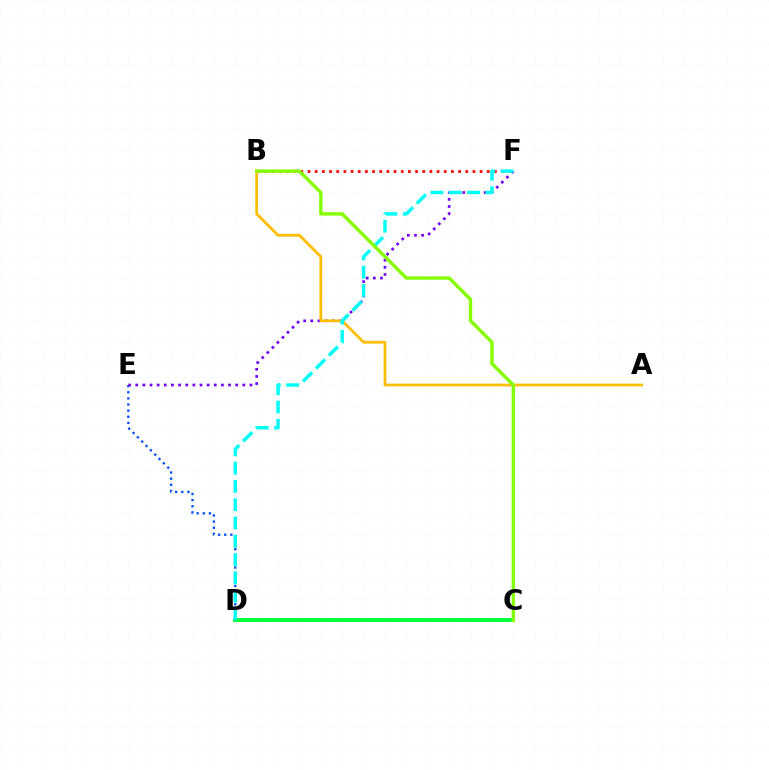{('C', 'D'): [{'color': '#ff00cf', 'line_style': 'solid', 'thickness': 1.59}, {'color': '#00ff39', 'line_style': 'solid', 'thickness': 2.78}], ('D', 'E'): [{'color': '#004bff', 'line_style': 'dotted', 'thickness': 1.66}], ('E', 'F'): [{'color': '#7200ff', 'line_style': 'dotted', 'thickness': 1.94}], ('B', 'F'): [{'color': '#ff0000', 'line_style': 'dotted', 'thickness': 1.95}], ('A', 'B'): [{'color': '#ffbd00', 'line_style': 'solid', 'thickness': 2.0}], ('D', 'F'): [{'color': '#00fff6', 'line_style': 'dashed', 'thickness': 2.48}], ('B', 'C'): [{'color': '#84ff00', 'line_style': 'solid', 'thickness': 2.43}]}